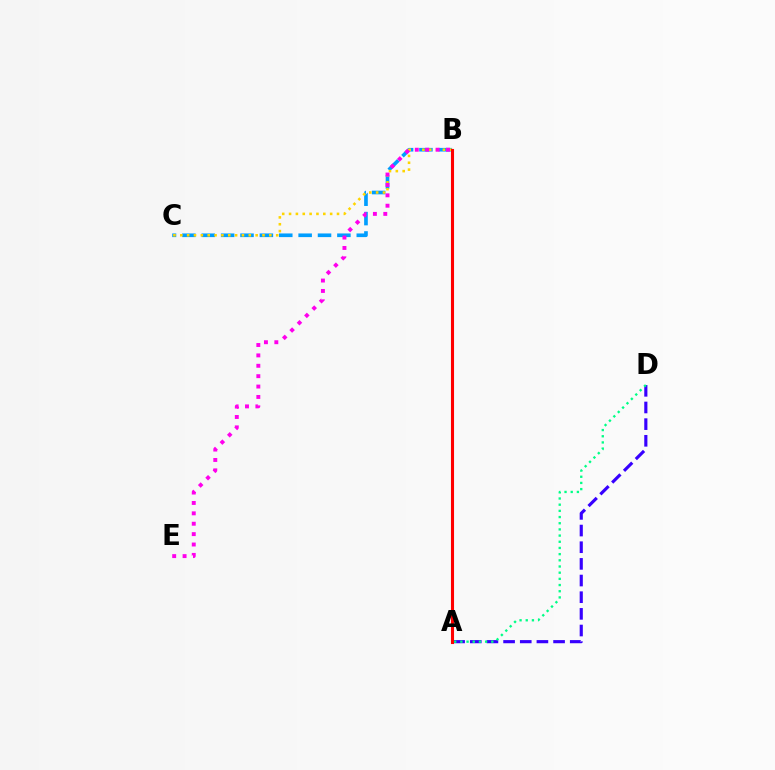{('A', 'D'): [{'color': '#3700ff', 'line_style': 'dashed', 'thickness': 2.26}, {'color': '#00ff86', 'line_style': 'dotted', 'thickness': 1.68}], ('B', 'C'): [{'color': '#009eff', 'line_style': 'dashed', 'thickness': 2.63}, {'color': '#ffd500', 'line_style': 'dotted', 'thickness': 1.86}], ('B', 'E'): [{'color': '#ff00ed', 'line_style': 'dotted', 'thickness': 2.82}], ('A', 'B'): [{'color': '#4fff00', 'line_style': 'dotted', 'thickness': 2.07}, {'color': '#ff0000', 'line_style': 'solid', 'thickness': 2.22}]}